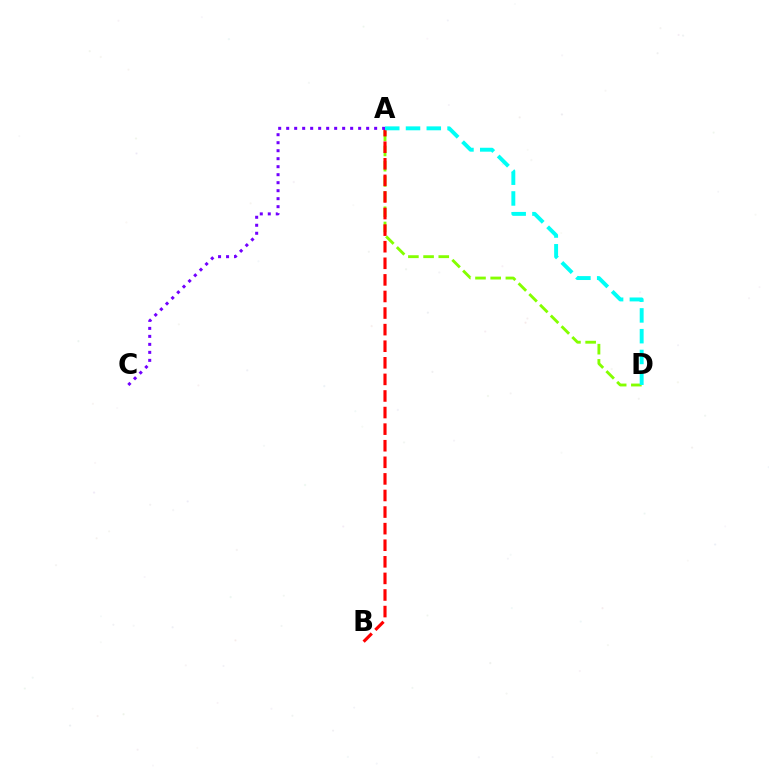{('A', 'D'): [{'color': '#84ff00', 'line_style': 'dashed', 'thickness': 2.06}, {'color': '#00fff6', 'line_style': 'dashed', 'thickness': 2.82}], ('A', 'B'): [{'color': '#ff0000', 'line_style': 'dashed', 'thickness': 2.25}], ('A', 'C'): [{'color': '#7200ff', 'line_style': 'dotted', 'thickness': 2.17}]}